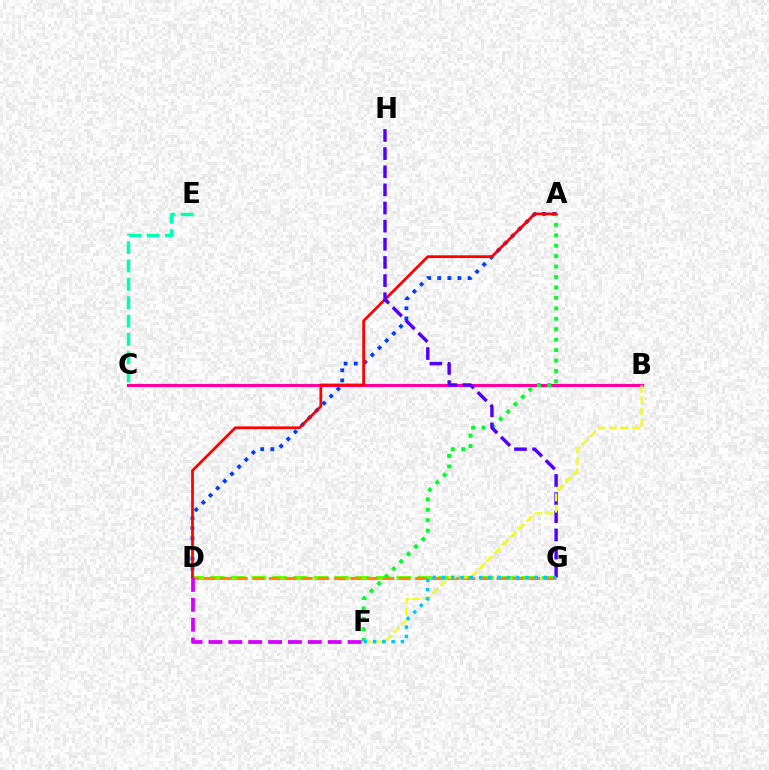{('D', 'G'): [{'color': '#66ff00', 'line_style': 'dashed', 'thickness': 2.81}, {'color': '#ff8800', 'line_style': 'dashed', 'thickness': 2.21}], ('A', 'D'): [{'color': '#003fff', 'line_style': 'dotted', 'thickness': 2.75}, {'color': '#ff0000', 'line_style': 'solid', 'thickness': 1.98}], ('B', 'C'): [{'color': '#ff00a0', 'line_style': 'solid', 'thickness': 2.26}], ('A', 'F'): [{'color': '#00ff27', 'line_style': 'dotted', 'thickness': 2.84}], ('G', 'H'): [{'color': '#4f00ff', 'line_style': 'dashed', 'thickness': 2.46}], ('C', 'E'): [{'color': '#00ffaf', 'line_style': 'dashed', 'thickness': 2.49}], ('B', 'F'): [{'color': '#eeff00', 'line_style': 'dashed', 'thickness': 1.53}], ('F', 'G'): [{'color': '#00c7ff', 'line_style': 'dotted', 'thickness': 2.52}], ('D', 'F'): [{'color': '#d600ff', 'line_style': 'dashed', 'thickness': 2.7}]}